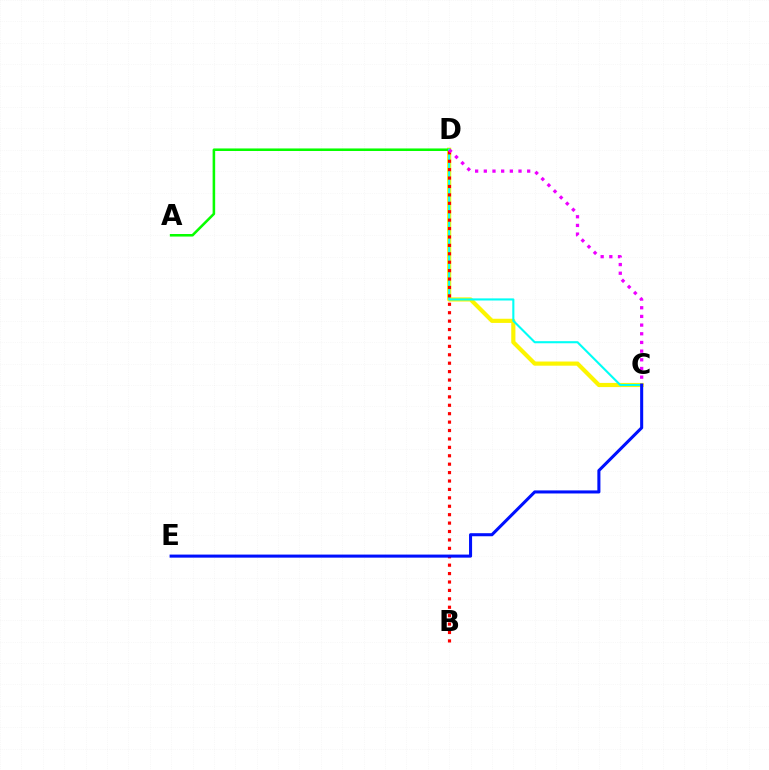{('C', 'D'): [{'color': '#fcf500', 'line_style': 'solid', 'thickness': 3.0}, {'color': '#00fff6', 'line_style': 'solid', 'thickness': 1.52}, {'color': '#ee00ff', 'line_style': 'dotted', 'thickness': 2.36}], ('A', 'D'): [{'color': '#08ff00', 'line_style': 'solid', 'thickness': 1.84}], ('B', 'D'): [{'color': '#ff0000', 'line_style': 'dotted', 'thickness': 2.29}], ('C', 'E'): [{'color': '#0010ff', 'line_style': 'solid', 'thickness': 2.2}]}